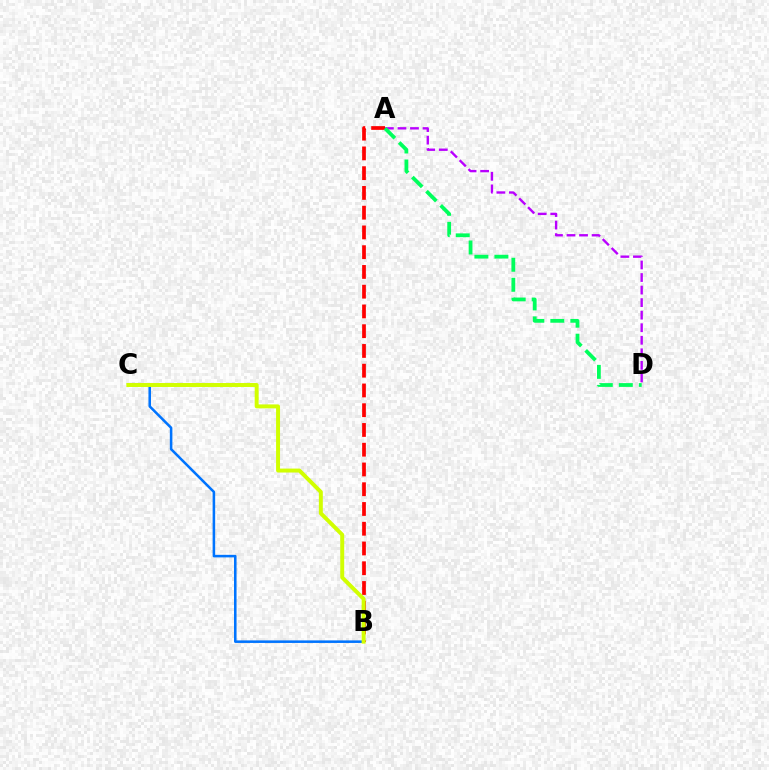{('A', 'D'): [{'color': '#b900ff', 'line_style': 'dashed', 'thickness': 1.7}, {'color': '#00ff5c', 'line_style': 'dashed', 'thickness': 2.72}], ('A', 'B'): [{'color': '#ff0000', 'line_style': 'dashed', 'thickness': 2.68}], ('B', 'C'): [{'color': '#0074ff', 'line_style': 'solid', 'thickness': 1.83}, {'color': '#d1ff00', 'line_style': 'solid', 'thickness': 2.85}]}